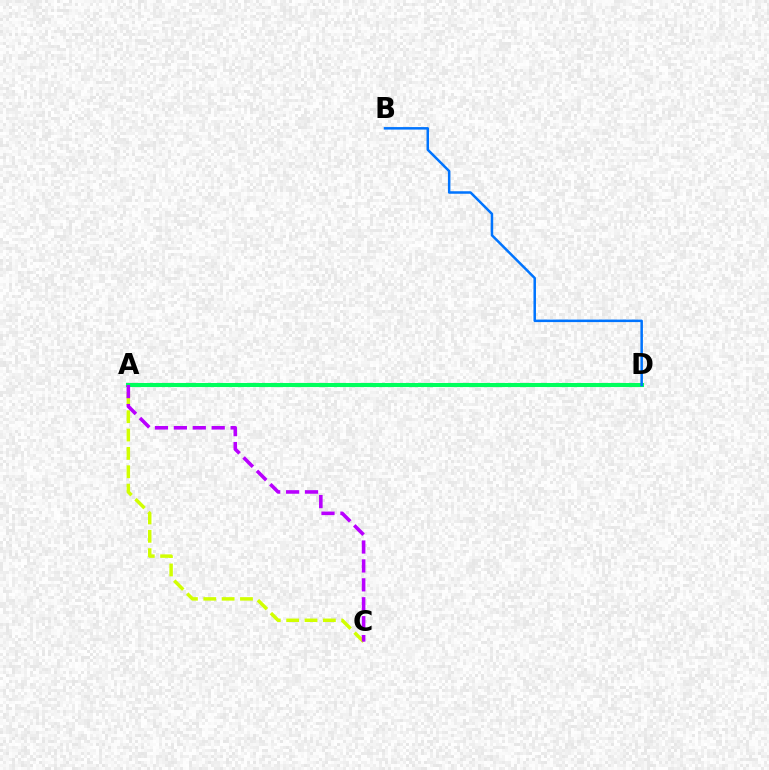{('A', 'D'): [{'color': '#ff0000', 'line_style': 'solid', 'thickness': 1.79}, {'color': '#00ff5c', 'line_style': 'solid', 'thickness': 2.92}], ('A', 'C'): [{'color': '#d1ff00', 'line_style': 'dashed', 'thickness': 2.49}, {'color': '#b900ff', 'line_style': 'dashed', 'thickness': 2.57}], ('B', 'D'): [{'color': '#0074ff', 'line_style': 'solid', 'thickness': 1.8}]}